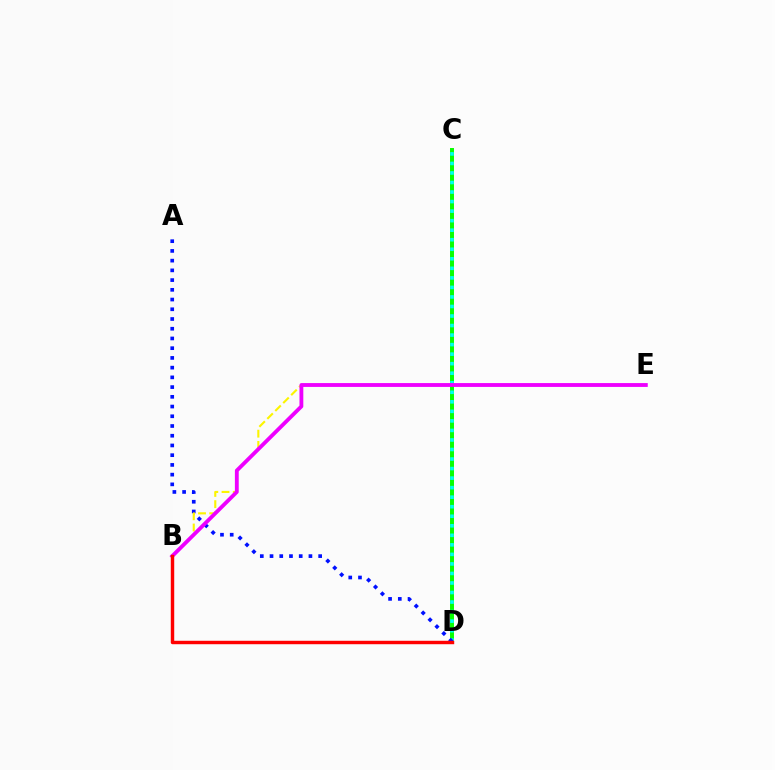{('C', 'D'): [{'color': '#08ff00', 'line_style': 'solid', 'thickness': 2.85}, {'color': '#00fff6', 'line_style': 'dotted', 'thickness': 2.59}], ('A', 'D'): [{'color': '#0010ff', 'line_style': 'dotted', 'thickness': 2.64}], ('B', 'E'): [{'color': '#fcf500', 'line_style': 'dashed', 'thickness': 1.52}, {'color': '#ee00ff', 'line_style': 'solid', 'thickness': 2.76}], ('B', 'D'): [{'color': '#ff0000', 'line_style': 'solid', 'thickness': 2.47}]}